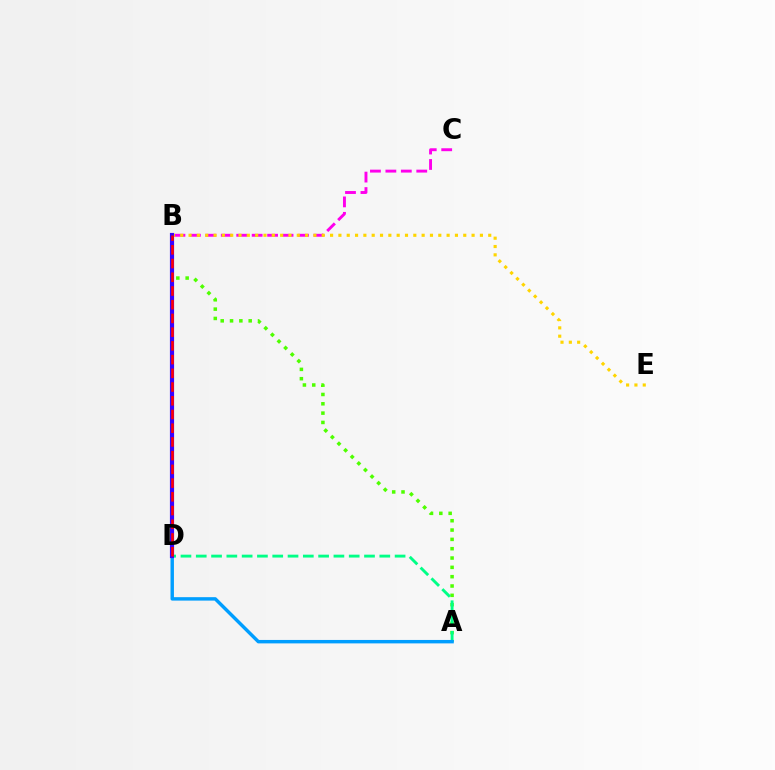{('A', 'B'): [{'color': '#4fff00', 'line_style': 'dotted', 'thickness': 2.53}], ('A', 'D'): [{'color': '#00ff86', 'line_style': 'dashed', 'thickness': 2.08}, {'color': '#009eff', 'line_style': 'solid', 'thickness': 2.47}], ('B', 'C'): [{'color': '#ff00ed', 'line_style': 'dashed', 'thickness': 2.1}], ('B', 'E'): [{'color': '#ffd500', 'line_style': 'dotted', 'thickness': 2.26}], ('B', 'D'): [{'color': '#3700ff', 'line_style': 'solid', 'thickness': 3.0}, {'color': '#ff0000', 'line_style': 'dashed', 'thickness': 1.86}]}